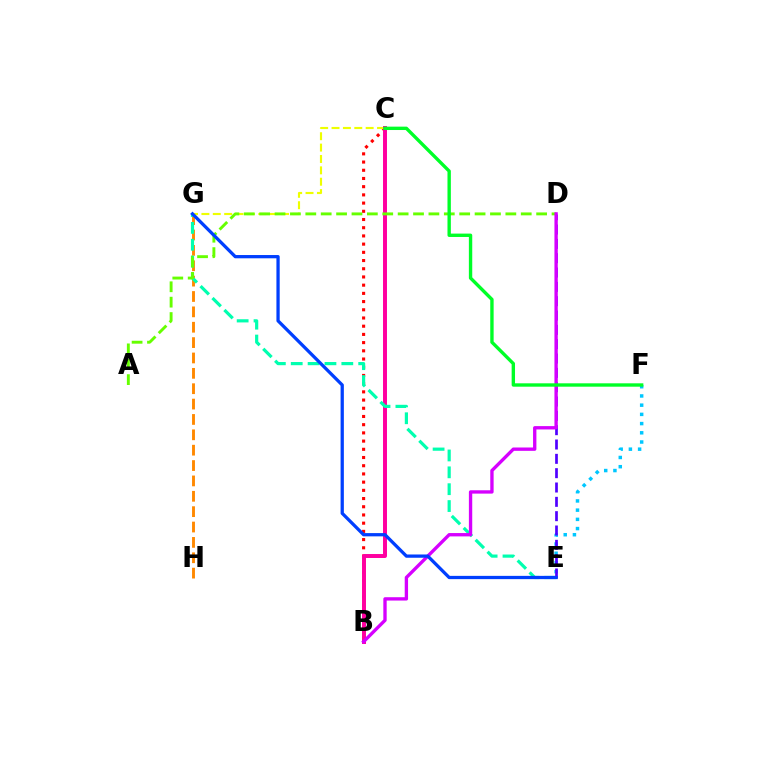{('B', 'C'): [{'color': '#ff0000', 'line_style': 'dotted', 'thickness': 2.23}, {'color': '#ff00a0', 'line_style': 'solid', 'thickness': 2.85}], ('C', 'G'): [{'color': '#eeff00', 'line_style': 'dashed', 'thickness': 1.55}], ('G', 'H'): [{'color': '#ff8800', 'line_style': 'dashed', 'thickness': 2.09}], ('E', 'F'): [{'color': '#00c7ff', 'line_style': 'dotted', 'thickness': 2.5}], ('E', 'G'): [{'color': '#00ffaf', 'line_style': 'dashed', 'thickness': 2.29}, {'color': '#003fff', 'line_style': 'solid', 'thickness': 2.35}], ('A', 'D'): [{'color': '#66ff00', 'line_style': 'dashed', 'thickness': 2.09}], ('D', 'E'): [{'color': '#4f00ff', 'line_style': 'dashed', 'thickness': 1.95}], ('B', 'D'): [{'color': '#d600ff', 'line_style': 'solid', 'thickness': 2.41}], ('C', 'F'): [{'color': '#00ff27', 'line_style': 'solid', 'thickness': 2.43}]}